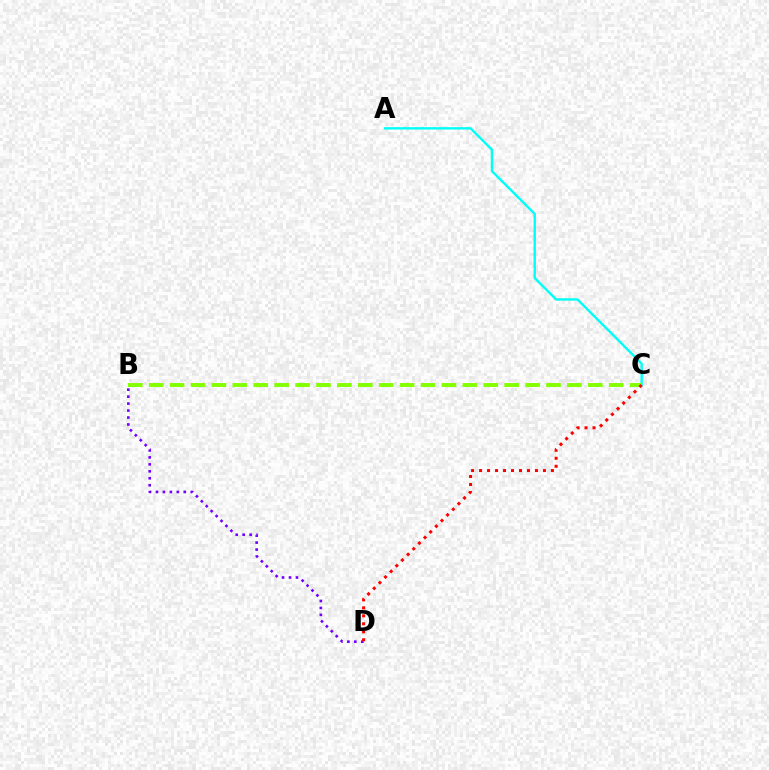{('B', 'D'): [{'color': '#7200ff', 'line_style': 'dotted', 'thickness': 1.89}], ('A', 'C'): [{'color': '#00fff6', 'line_style': 'solid', 'thickness': 1.71}], ('B', 'C'): [{'color': '#84ff00', 'line_style': 'dashed', 'thickness': 2.84}], ('C', 'D'): [{'color': '#ff0000', 'line_style': 'dotted', 'thickness': 2.17}]}